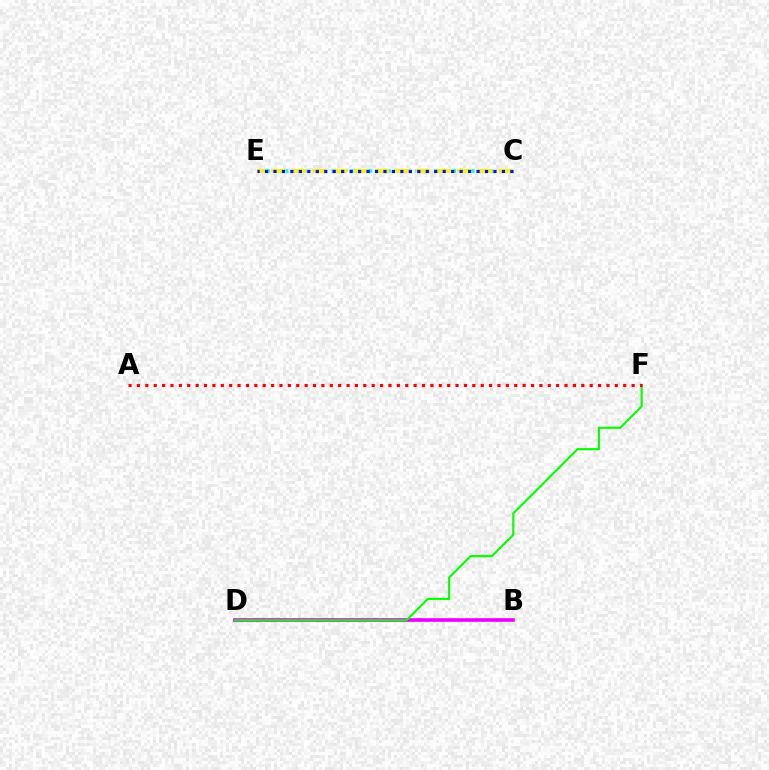{('C', 'E'): [{'color': '#00fff6', 'line_style': 'dotted', 'thickness': 2.53}, {'color': '#fcf500', 'line_style': 'dashed', 'thickness': 2.81}, {'color': '#0010ff', 'line_style': 'dotted', 'thickness': 2.3}], ('B', 'D'): [{'color': '#ee00ff', 'line_style': 'solid', 'thickness': 2.63}], ('D', 'F'): [{'color': '#08ff00', 'line_style': 'solid', 'thickness': 1.55}], ('A', 'F'): [{'color': '#ff0000', 'line_style': 'dotted', 'thickness': 2.28}]}